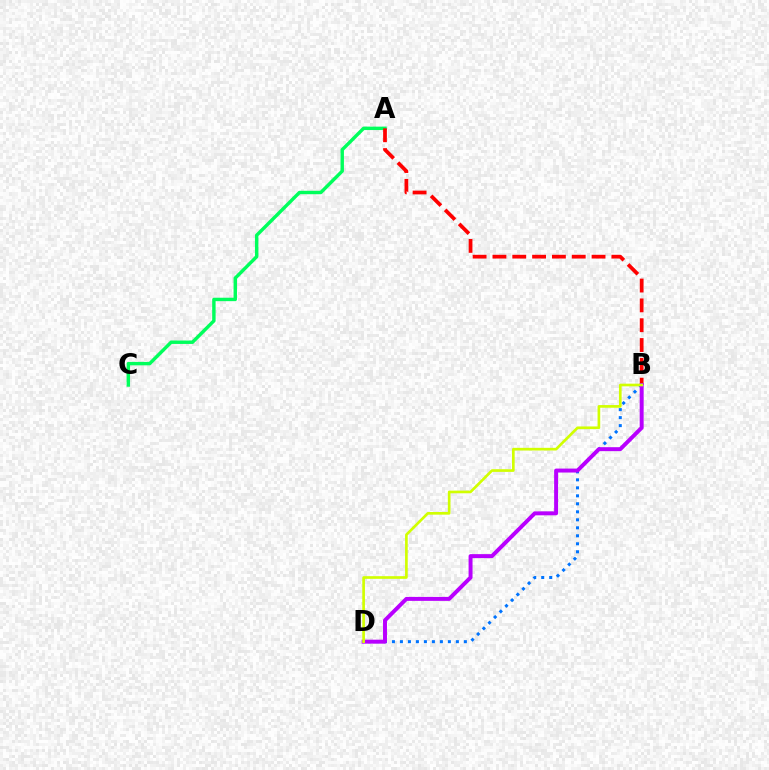{('A', 'C'): [{'color': '#00ff5c', 'line_style': 'solid', 'thickness': 2.47}], ('B', 'D'): [{'color': '#0074ff', 'line_style': 'dotted', 'thickness': 2.17}, {'color': '#b900ff', 'line_style': 'solid', 'thickness': 2.85}, {'color': '#d1ff00', 'line_style': 'solid', 'thickness': 1.92}], ('A', 'B'): [{'color': '#ff0000', 'line_style': 'dashed', 'thickness': 2.69}]}